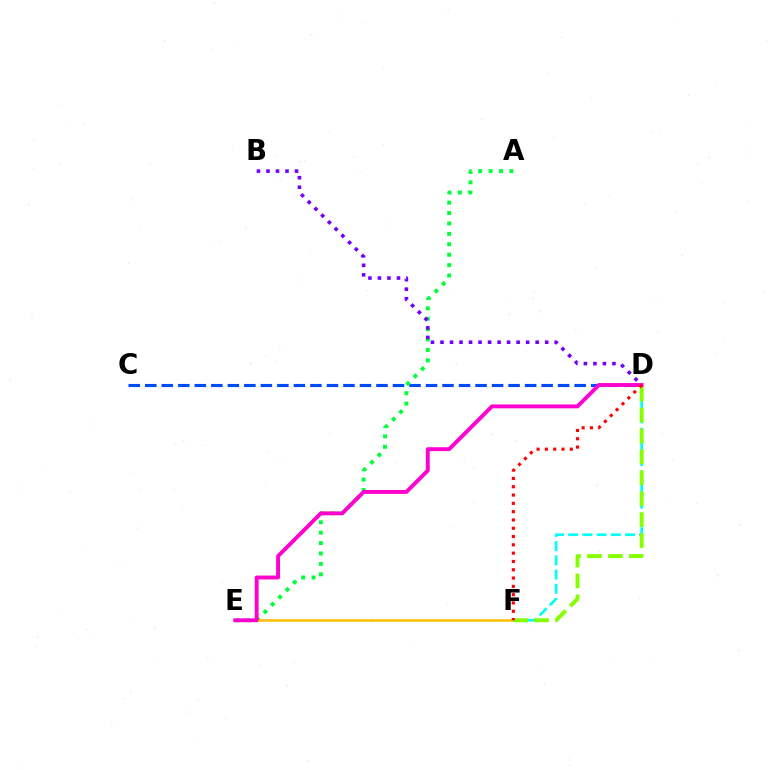{('C', 'D'): [{'color': '#004bff', 'line_style': 'dashed', 'thickness': 2.24}], ('A', 'E'): [{'color': '#00ff39', 'line_style': 'dotted', 'thickness': 2.83}], ('E', 'F'): [{'color': '#ffbd00', 'line_style': 'solid', 'thickness': 1.81}], ('D', 'F'): [{'color': '#00fff6', 'line_style': 'dashed', 'thickness': 1.93}, {'color': '#84ff00', 'line_style': 'dashed', 'thickness': 2.84}, {'color': '#ff0000', 'line_style': 'dotted', 'thickness': 2.26}], ('B', 'D'): [{'color': '#7200ff', 'line_style': 'dotted', 'thickness': 2.59}], ('D', 'E'): [{'color': '#ff00cf', 'line_style': 'solid', 'thickness': 2.79}]}